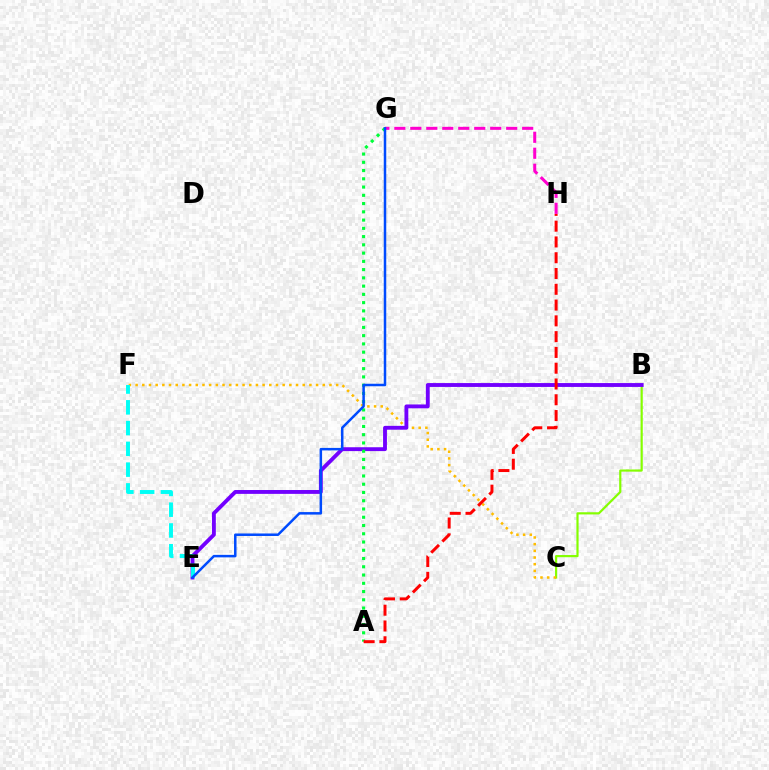{('B', 'C'): [{'color': '#84ff00', 'line_style': 'solid', 'thickness': 1.57}], ('C', 'F'): [{'color': '#ffbd00', 'line_style': 'dotted', 'thickness': 1.82}], ('B', 'E'): [{'color': '#7200ff', 'line_style': 'solid', 'thickness': 2.78}], ('A', 'G'): [{'color': '#00ff39', 'line_style': 'dotted', 'thickness': 2.24}], ('E', 'F'): [{'color': '#00fff6', 'line_style': 'dashed', 'thickness': 2.82}], ('A', 'H'): [{'color': '#ff0000', 'line_style': 'dashed', 'thickness': 2.14}], ('G', 'H'): [{'color': '#ff00cf', 'line_style': 'dashed', 'thickness': 2.17}], ('E', 'G'): [{'color': '#004bff', 'line_style': 'solid', 'thickness': 1.8}]}